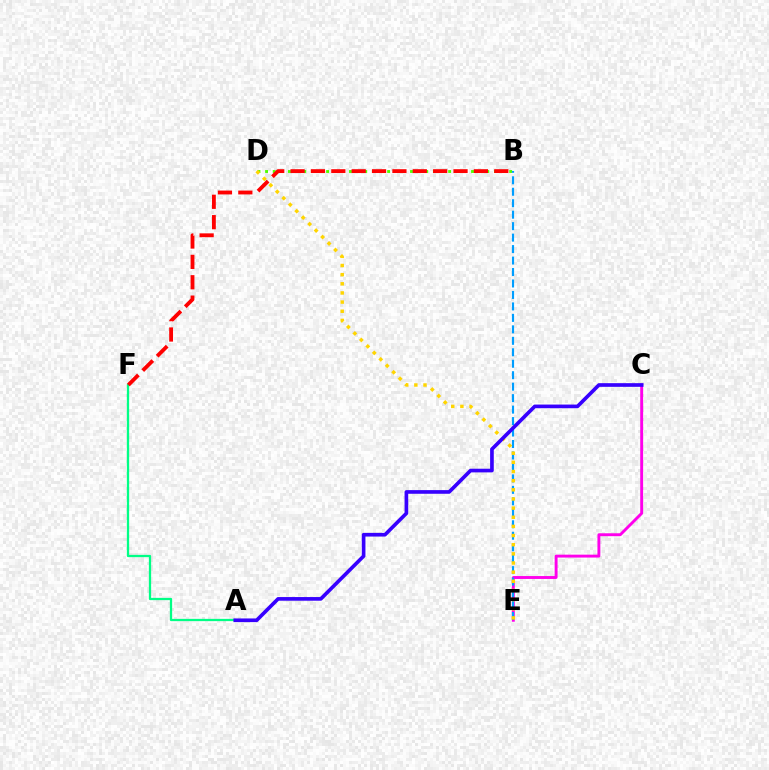{('C', 'E'): [{'color': '#ff00ed', 'line_style': 'solid', 'thickness': 2.09}], ('A', 'F'): [{'color': '#00ff86', 'line_style': 'solid', 'thickness': 1.64}], ('B', 'D'): [{'color': '#4fff00', 'line_style': 'dotted', 'thickness': 2.07}], ('B', 'E'): [{'color': '#009eff', 'line_style': 'dashed', 'thickness': 1.56}], ('B', 'F'): [{'color': '#ff0000', 'line_style': 'dashed', 'thickness': 2.77}], ('D', 'E'): [{'color': '#ffd500', 'line_style': 'dotted', 'thickness': 2.49}], ('A', 'C'): [{'color': '#3700ff', 'line_style': 'solid', 'thickness': 2.64}]}